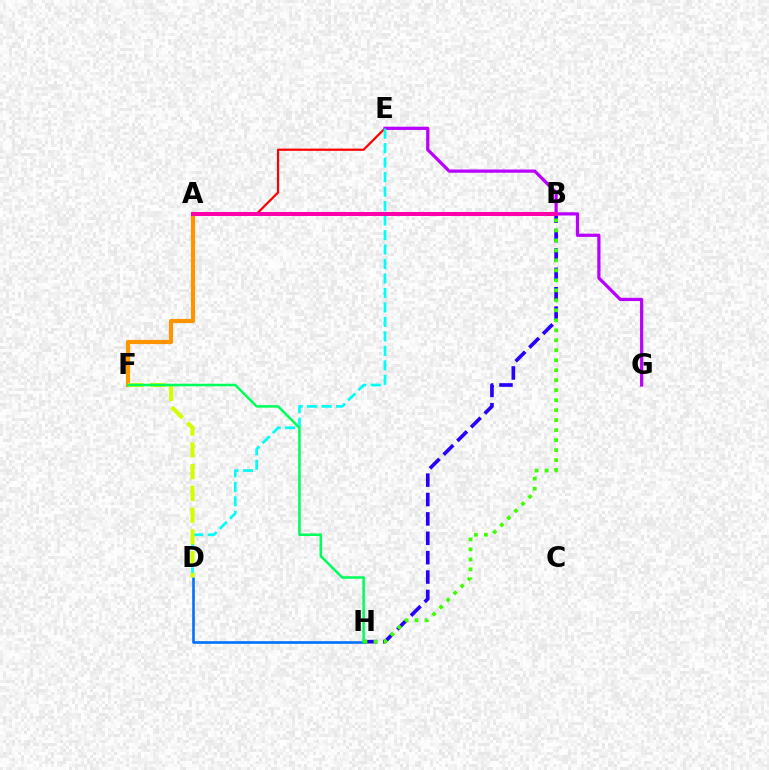{('B', 'H'): [{'color': '#2500ff', 'line_style': 'dashed', 'thickness': 2.63}, {'color': '#3dff00', 'line_style': 'dotted', 'thickness': 2.71}], ('A', 'E'): [{'color': '#ff0000', 'line_style': 'solid', 'thickness': 1.6}], ('E', 'G'): [{'color': '#b900ff', 'line_style': 'solid', 'thickness': 2.33}], ('D', 'H'): [{'color': '#0074ff', 'line_style': 'solid', 'thickness': 1.91}], ('A', 'F'): [{'color': '#ff9400', 'line_style': 'solid', 'thickness': 3.0}], ('D', 'E'): [{'color': '#00fff6', 'line_style': 'dashed', 'thickness': 1.97}], ('D', 'F'): [{'color': '#d1ff00', 'line_style': 'dashed', 'thickness': 2.96}], ('F', 'H'): [{'color': '#00ff5c', 'line_style': 'solid', 'thickness': 1.84}], ('A', 'B'): [{'color': '#ff00ac', 'line_style': 'solid', 'thickness': 2.89}]}